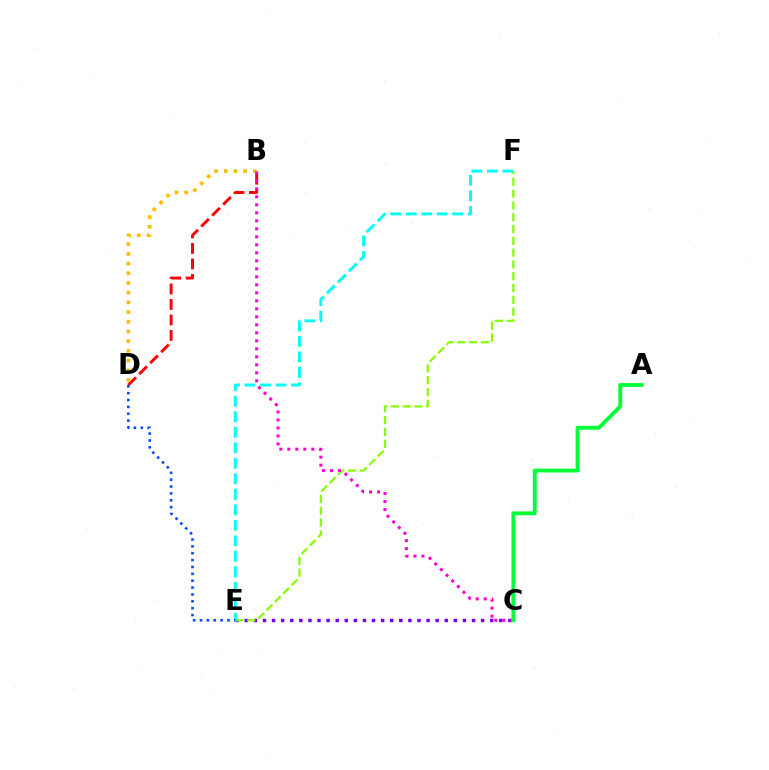{('B', 'D'): [{'color': '#ff0000', 'line_style': 'dashed', 'thickness': 2.1}, {'color': '#ffbd00', 'line_style': 'dotted', 'thickness': 2.63}], ('C', 'E'): [{'color': '#7200ff', 'line_style': 'dotted', 'thickness': 2.47}], ('E', 'F'): [{'color': '#84ff00', 'line_style': 'dashed', 'thickness': 1.6}, {'color': '#00fff6', 'line_style': 'dashed', 'thickness': 2.11}], ('D', 'E'): [{'color': '#004bff', 'line_style': 'dotted', 'thickness': 1.87}], ('B', 'C'): [{'color': '#ff00cf', 'line_style': 'dotted', 'thickness': 2.17}], ('A', 'C'): [{'color': '#00ff39', 'line_style': 'solid', 'thickness': 2.76}]}